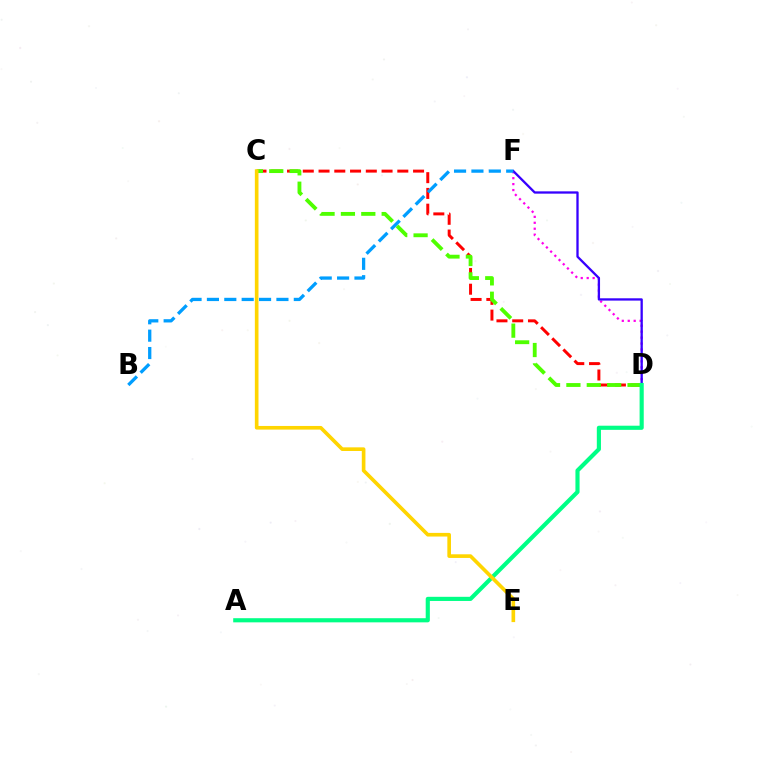{('C', 'D'): [{'color': '#ff0000', 'line_style': 'dashed', 'thickness': 2.14}, {'color': '#4fff00', 'line_style': 'dashed', 'thickness': 2.77}], ('D', 'F'): [{'color': '#ff00ed', 'line_style': 'dotted', 'thickness': 1.61}, {'color': '#3700ff', 'line_style': 'solid', 'thickness': 1.66}], ('B', 'F'): [{'color': '#009eff', 'line_style': 'dashed', 'thickness': 2.36}], ('A', 'D'): [{'color': '#00ff86', 'line_style': 'solid', 'thickness': 2.98}], ('C', 'E'): [{'color': '#ffd500', 'line_style': 'solid', 'thickness': 2.62}]}